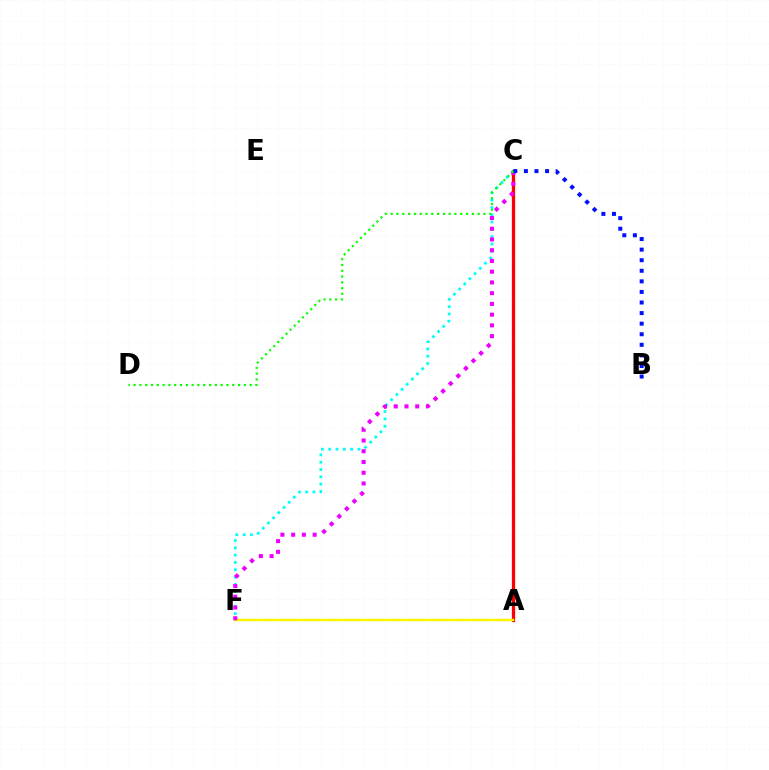{('A', 'C'): [{'color': '#ff0000', 'line_style': 'solid', 'thickness': 2.35}], ('C', 'F'): [{'color': '#00fff6', 'line_style': 'dotted', 'thickness': 1.98}, {'color': '#ee00ff', 'line_style': 'dotted', 'thickness': 2.92}], ('A', 'F'): [{'color': '#fcf500', 'line_style': 'solid', 'thickness': 1.79}], ('B', 'C'): [{'color': '#0010ff', 'line_style': 'dotted', 'thickness': 2.87}], ('C', 'D'): [{'color': '#08ff00', 'line_style': 'dotted', 'thickness': 1.58}]}